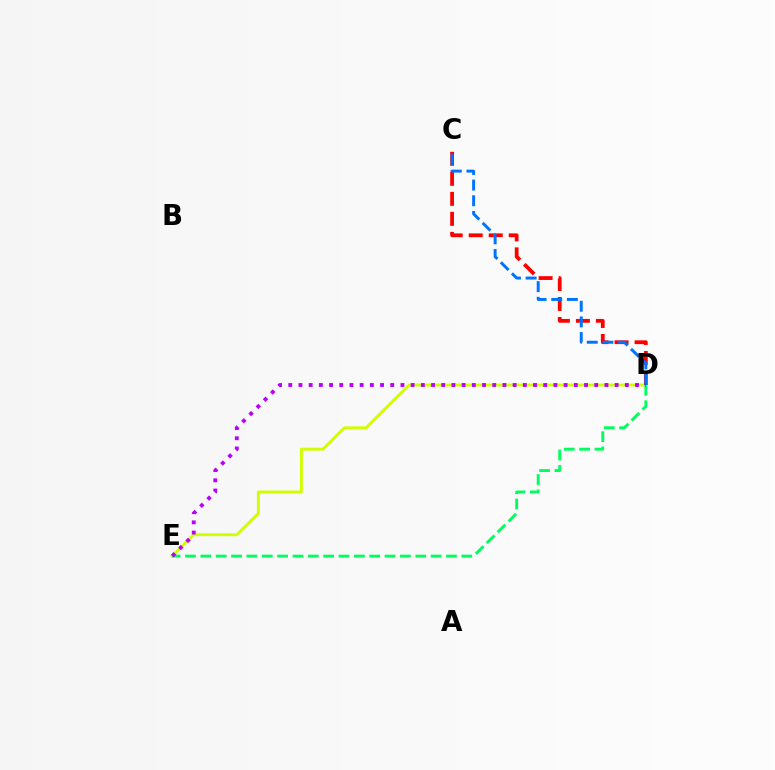{('D', 'E'): [{'color': '#d1ff00', 'line_style': 'solid', 'thickness': 2.08}, {'color': '#00ff5c', 'line_style': 'dashed', 'thickness': 2.09}, {'color': '#b900ff', 'line_style': 'dotted', 'thickness': 2.77}], ('C', 'D'): [{'color': '#ff0000', 'line_style': 'dashed', 'thickness': 2.72}, {'color': '#0074ff', 'line_style': 'dashed', 'thickness': 2.13}]}